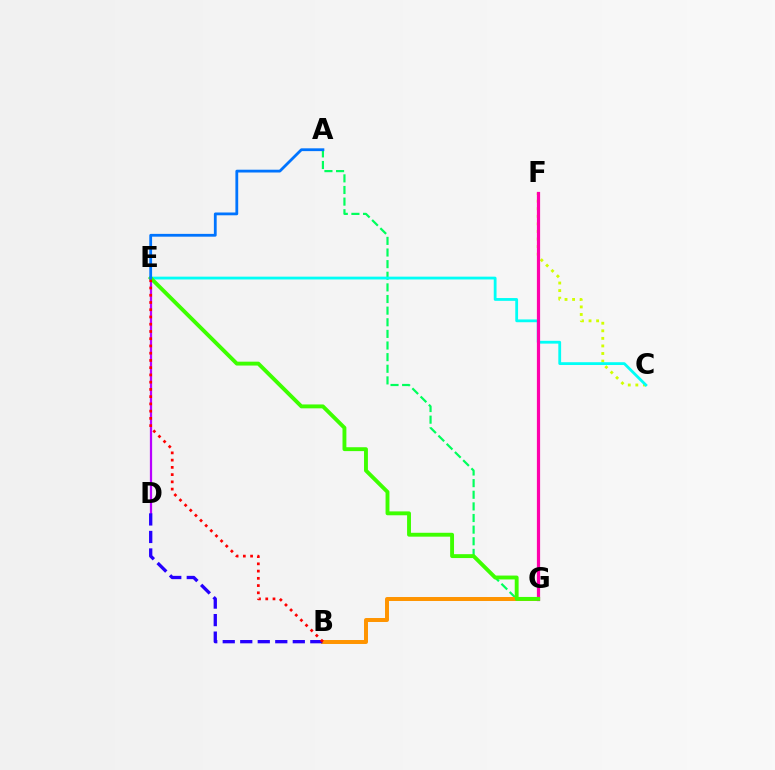{('C', 'F'): [{'color': '#d1ff00', 'line_style': 'dotted', 'thickness': 2.06}], ('A', 'G'): [{'color': '#00ff5c', 'line_style': 'dashed', 'thickness': 1.58}], ('C', 'E'): [{'color': '#00fff6', 'line_style': 'solid', 'thickness': 2.02}], ('D', 'E'): [{'color': '#b900ff', 'line_style': 'solid', 'thickness': 1.62}], ('B', 'G'): [{'color': '#ff9400', 'line_style': 'solid', 'thickness': 2.86}], ('F', 'G'): [{'color': '#ff00ac', 'line_style': 'solid', 'thickness': 2.31}], ('B', 'D'): [{'color': '#2500ff', 'line_style': 'dashed', 'thickness': 2.38}], ('E', 'G'): [{'color': '#3dff00', 'line_style': 'solid', 'thickness': 2.8}], ('B', 'E'): [{'color': '#ff0000', 'line_style': 'dotted', 'thickness': 1.97}], ('A', 'E'): [{'color': '#0074ff', 'line_style': 'solid', 'thickness': 2.01}]}